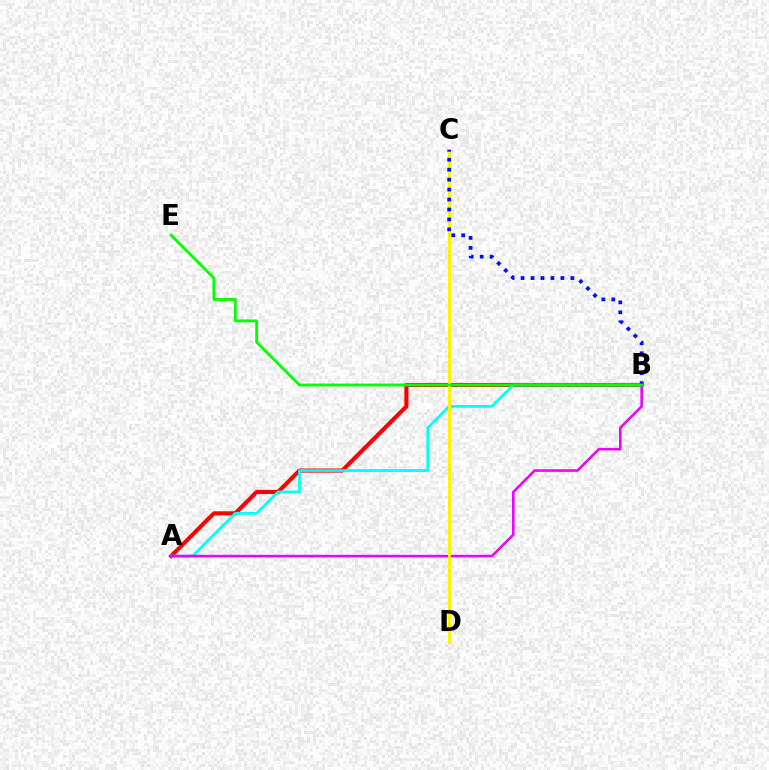{('A', 'B'): [{'color': '#ff0000', 'line_style': 'solid', 'thickness': 2.95}, {'color': '#00fff6', 'line_style': 'solid', 'thickness': 1.96}, {'color': '#ee00ff', 'line_style': 'solid', 'thickness': 1.86}], ('C', 'D'): [{'color': '#fcf500', 'line_style': 'solid', 'thickness': 2.13}], ('B', 'C'): [{'color': '#0010ff', 'line_style': 'dotted', 'thickness': 2.7}], ('B', 'E'): [{'color': '#08ff00', 'line_style': 'solid', 'thickness': 2.06}]}